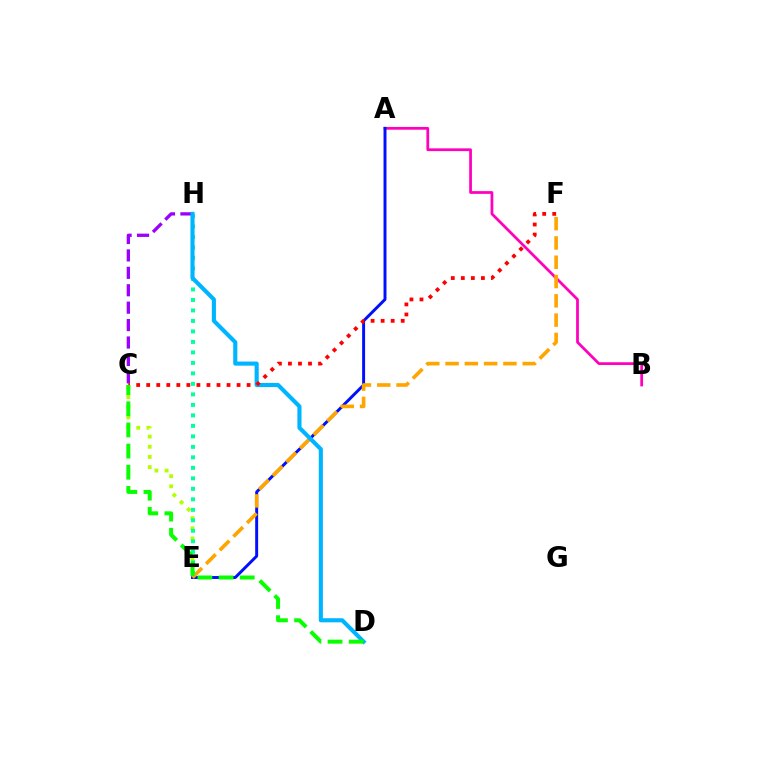{('A', 'B'): [{'color': '#ff00bd', 'line_style': 'solid', 'thickness': 1.98}], ('C', 'E'): [{'color': '#b3ff00', 'line_style': 'dotted', 'thickness': 2.76}], ('A', 'E'): [{'color': '#0010ff', 'line_style': 'solid', 'thickness': 2.12}], ('C', 'H'): [{'color': '#9b00ff', 'line_style': 'dashed', 'thickness': 2.37}], ('E', 'F'): [{'color': '#ffa500', 'line_style': 'dashed', 'thickness': 2.62}], ('E', 'H'): [{'color': '#00ff9d', 'line_style': 'dotted', 'thickness': 2.85}], ('D', 'H'): [{'color': '#00b5ff', 'line_style': 'solid', 'thickness': 2.96}], ('C', 'F'): [{'color': '#ff0000', 'line_style': 'dotted', 'thickness': 2.73}], ('C', 'D'): [{'color': '#08ff00', 'line_style': 'dashed', 'thickness': 2.87}]}